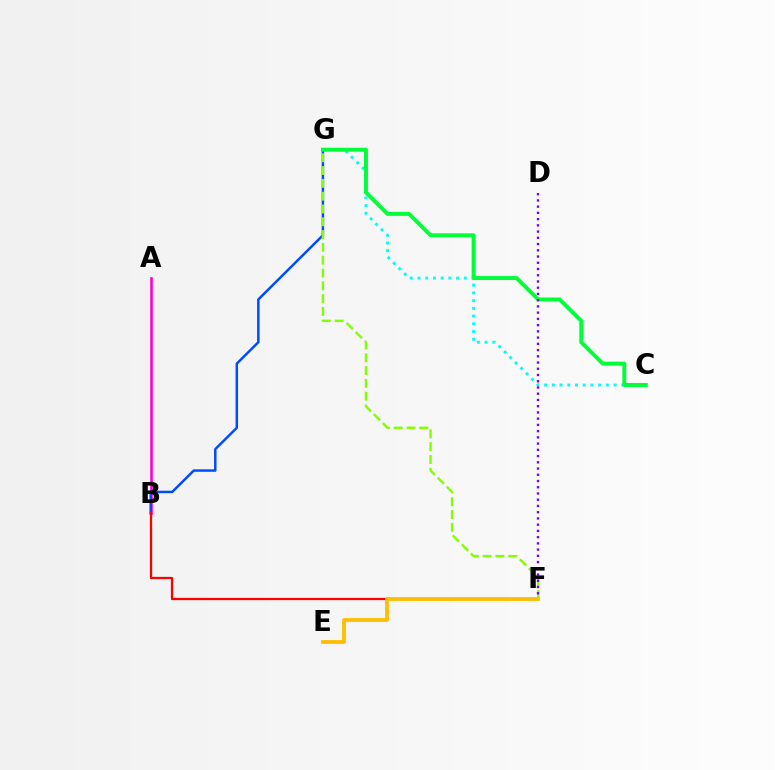{('C', 'G'): [{'color': '#00fff6', 'line_style': 'dotted', 'thickness': 2.1}, {'color': '#00ff39', 'line_style': 'solid', 'thickness': 2.83}], ('A', 'B'): [{'color': '#ff00cf', 'line_style': 'solid', 'thickness': 1.87}], ('B', 'G'): [{'color': '#004bff', 'line_style': 'solid', 'thickness': 1.78}], ('B', 'F'): [{'color': '#ff0000', 'line_style': 'solid', 'thickness': 1.63}], ('F', 'G'): [{'color': '#84ff00', 'line_style': 'dashed', 'thickness': 1.74}], ('D', 'F'): [{'color': '#7200ff', 'line_style': 'dotted', 'thickness': 1.69}], ('E', 'F'): [{'color': '#ffbd00', 'line_style': 'solid', 'thickness': 2.73}]}